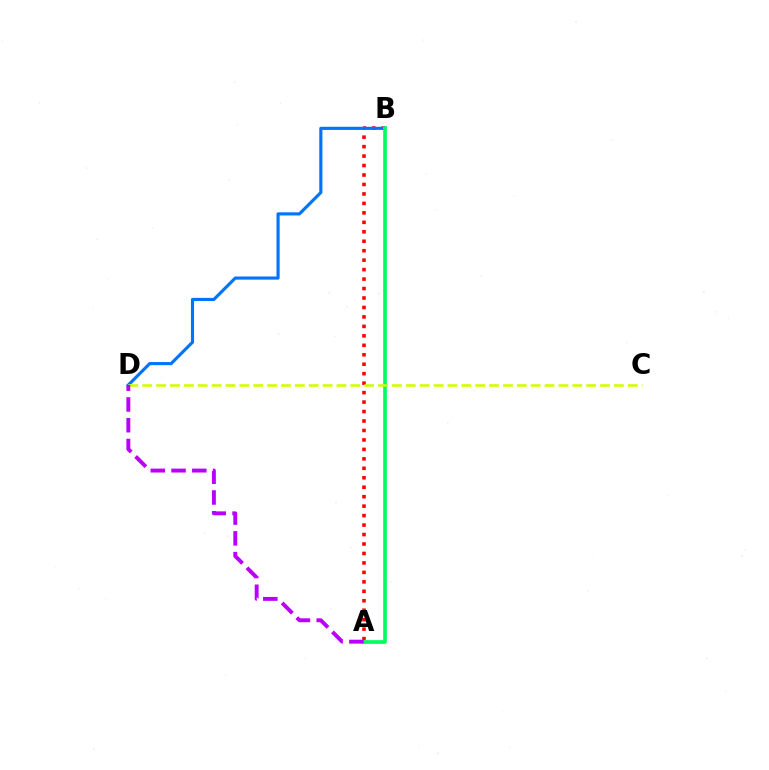{('A', 'B'): [{'color': '#ff0000', 'line_style': 'dotted', 'thickness': 2.57}, {'color': '#00ff5c', 'line_style': 'solid', 'thickness': 2.65}], ('B', 'D'): [{'color': '#0074ff', 'line_style': 'solid', 'thickness': 2.26}], ('C', 'D'): [{'color': '#d1ff00', 'line_style': 'dashed', 'thickness': 1.88}], ('A', 'D'): [{'color': '#b900ff', 'line_style': 'dashed', 'thickness': 2.82}]}